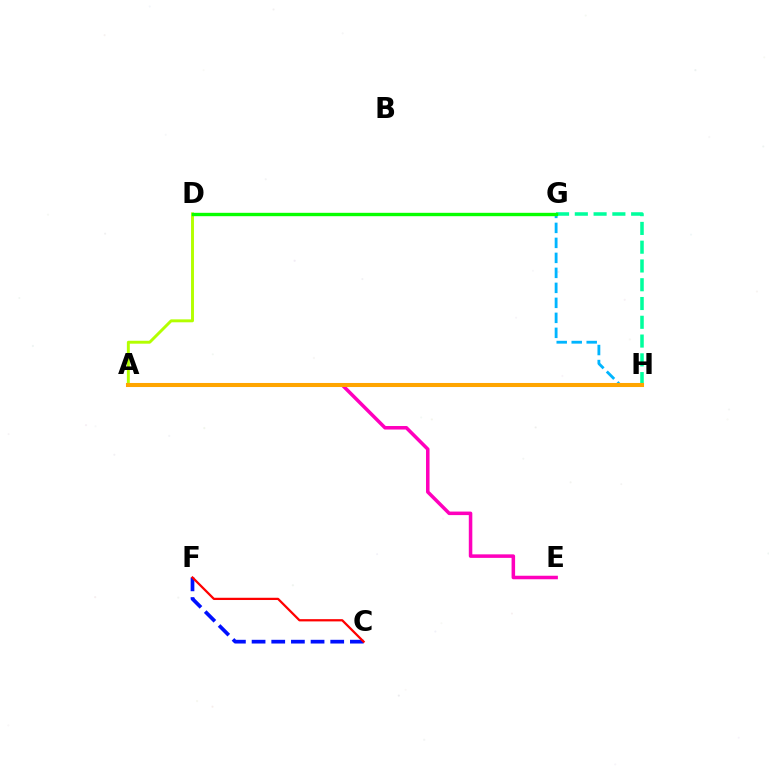{('A', 'D'): [{'color': '#b3ff00', 'line_style': 'solid', 'thickness': 2.11}], ('G', 'H'): [{'color': '#00ff9d', 'line_style': 'dashed', 'thickness': 2.55}, {'color': '#00b5ff', 'line_style': 'dashed', 'thickness': 2.04}], ('A', 'E'): [{'color': '#ff00bd', 'line_style': 'solid', 'thickness': 2.54}], ('D', 'G'): [{'color': '#9b00ff', 'line_style': 'solid', 'thickness': 1.94}, {'color': '#08ff00', 'line_style': 'solid', 'thickness': 2.42}], ('C', 'F'): [{'color': '#0010ff', 'line_style': 'dashed', 'thickness': 2.67}, {'color': '#ff0000', 'line_style': 'solid', 'thickness': 1.62}], ('A', 'H'): [{'color': '#ffa500', 'line_style': 'solid', 'thickness': 2.92}]}